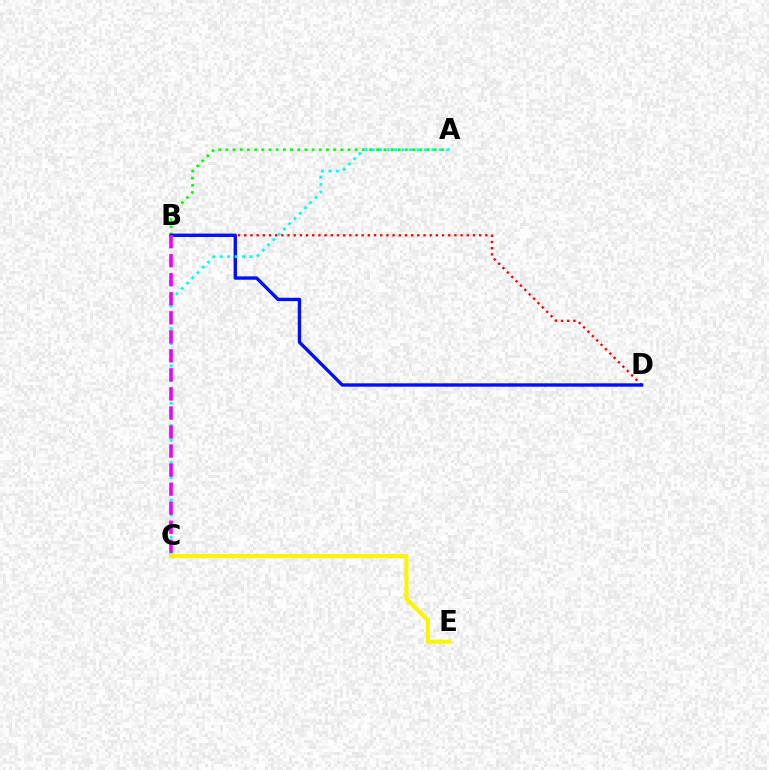{('A', 'B'): [{'color': '#08ff00', 'line_style': 'dotted', 'thickness': 1.95}], ('B', 'D'): [{'color': '#ff0000', 'line_style': 'dotted', 'thickness': 1.68}, {'color': '#0010ff', 'line_style': 'solid', 'thickness': 2.43}], ('C', 'E'): [{'color': '#fcf500', 'line_style': 'solid', 'thickness': 2.97}], ('A', 'C'): [{'color': '#00fff6', 'line_style': 'dotted', 'thickness': 2.03}], ('B', 'C'): [{'color': '#ee00ff', 'line_style': 'dashed', 'thickness': 2.59}]}